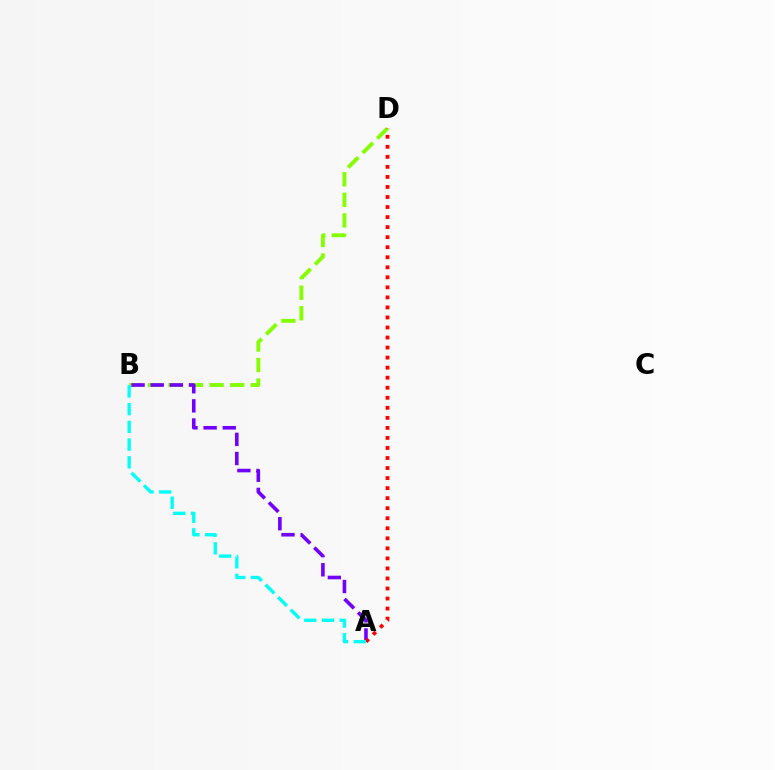{('B', 'D'): [{'color': '#84ff00', 'line_style': 'dashed', 'thickness': 2.79}], ('A', 'B'): [{'color': '#7200ff', 'line_style': 'dashed', 'thickness': 2.6}, {'color': '#00fff6', 'line_style': 'dashed', 'thickness': 2.41}], ('A', 'D'): [{'color': '#ff0000', 'line_style': 'dotted', 'thickness': 2.73}]}